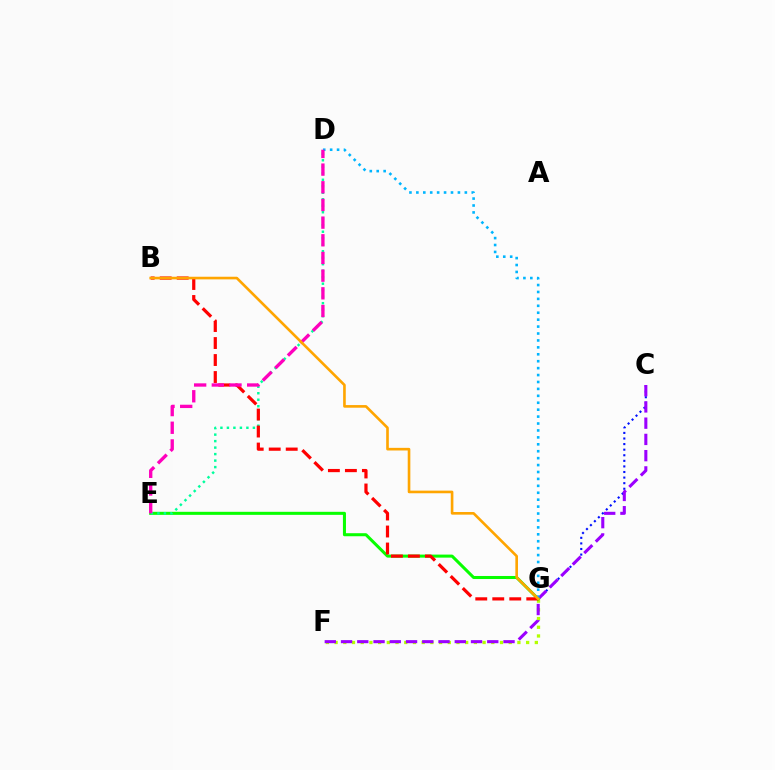{('C', 'G'): [{'color': '#0010ff', 'line_style': 'dotted', 'thickness': 1.52}], ('F', 'G'): [{'color': '#b3ff00', 'line_style': 'dotted', 'thickness': 2.37}], ('C', 'F'): [{'color': '#9b00ff', 'line_style': 'dashed', 'thickness': 2.21}], ('E', 'G'): [{'color': '#08ff00', 'line_style': 'solid', 'thickness': 2.19}], ('D', 'E'): [{'color': '#00ff9d', 'line_style': 'dotted', 'thickness': 1.76}, {'color': '#ff00bd', 'line_style': 'dashed', 'thickness': 2.4}], ('D', 'G'): [{'color': '#00b5ff', 'line_style': 'dotted', 'thickness': 1.88}], ('B', 'G'): [{'color': '#ff0000', 'line_style': 'dashed', 'thickness': 2.31}, {'color': '#ffa500', 'line_style': 'solid', 'thickness': 1.9}]}